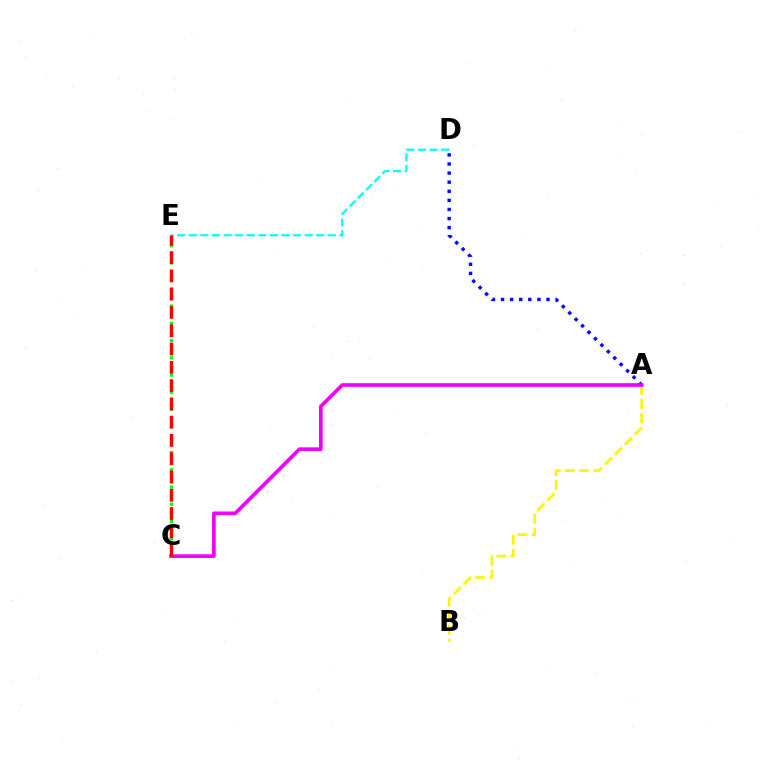{('A', 'B'): [{'color': '#fcf500', 'line_style': 'dashed', 'thickness': 1.92}], ('D', 'E'): [{'color': '#00fff6', 'line_style': 'dashed', 'thickness': 1.57}], ('A', 'D'): [{'color': '#0010ff', 'line_style': 'dotted', 'thickness': 2.47}], ('C', 'E'): [{'color': '#08ff00', 'line_style': 'dotted', 'thickness': 2.34}, {'color': '#ff0000', 'line_style': 'dashed', 'thickness': 2.48}], ('A', 'C'): [{'color': '#ee00ff', 'line_style': 'solid', 'thickness': 2.64}]}